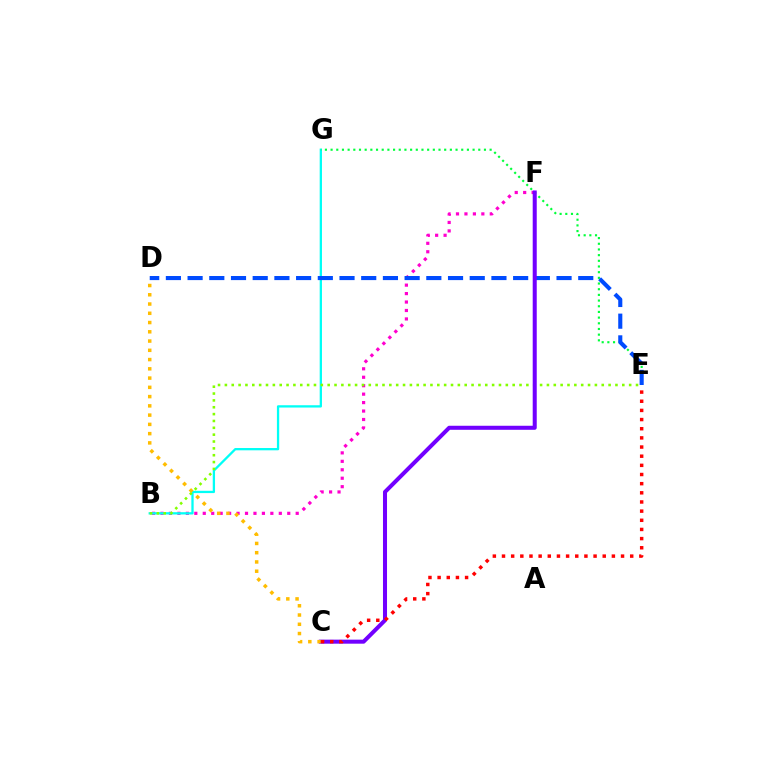{('B', 'F'): [{'color': '#ff00cf', 'line_style': 'dotted', 'thickness': 2.3}], ('B', 'G'): [{'color': '#00fff6', 'line_style': 'solid', 'thickness': 1.65}], ('E', 'G'): [{'color': '#00ff39', 'line_style': 'dotted', 'thickness': 1.54}], ('D', 'E'): [{'color': '#004bff', 'line_style': 'dashed', 'thickness': 2.95}], ('B', 'E'): [{'color': '#84ff00', 'line_style': 'dotted', 'thickness': 1.86}], ('C', 'F'): [{'color': '#7200ff', 'line_style': 'solid', 'thickness': 2.91}], ('C', 'D'): [{'color': '#ffbd00', 'line_style': 'dotted', 'thickness': 2.52}], ('C', 'E'): [{'color': '#ff0000', 'line_style': 'dotted', 'thickness': 2.49}]}